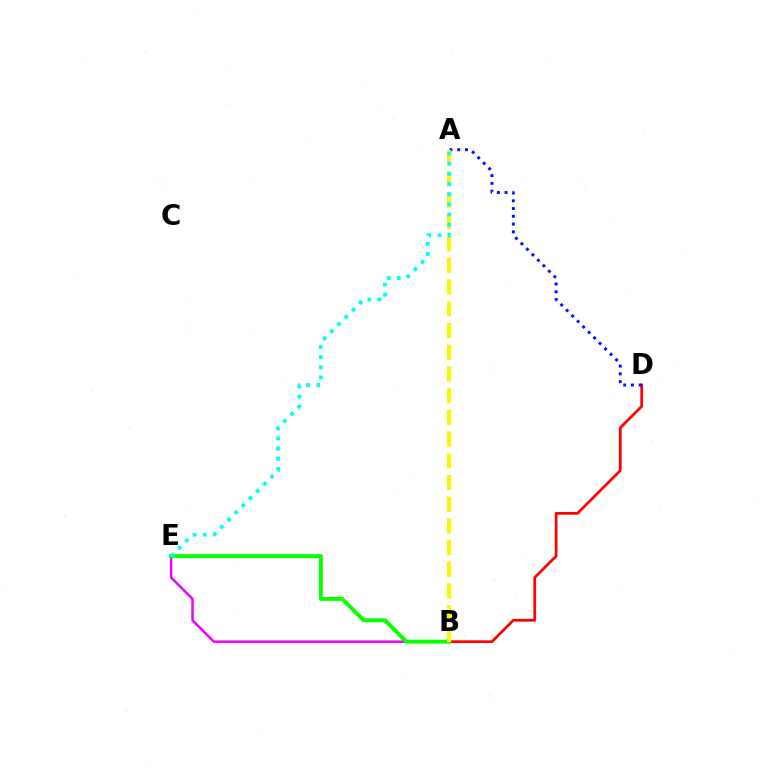{('B', 'E'): [{'color': '#ee00ff', 'line_style': 'solid', 'thickness': 1.79}, {'color': '#08ff00', 'line_style': 'solid', 'thickness': 2.82}], ('B', 'D'): [{'color': '#ff0000', 'line_style': 'solid', 'thickness': 1.95}], ('A', 'D'): [{'color': '#0010ff', 'line_style': 'dotted', 'thickness': 2.11}], ('A', 'B'): [{'color': '#fcf500', 'line_style': 'dashed', 'thickness': 2.95}], ('A', 'E'): [{'color': '#00fff6', 'line_style': 'dotted', 'thickness': 2.76}]}